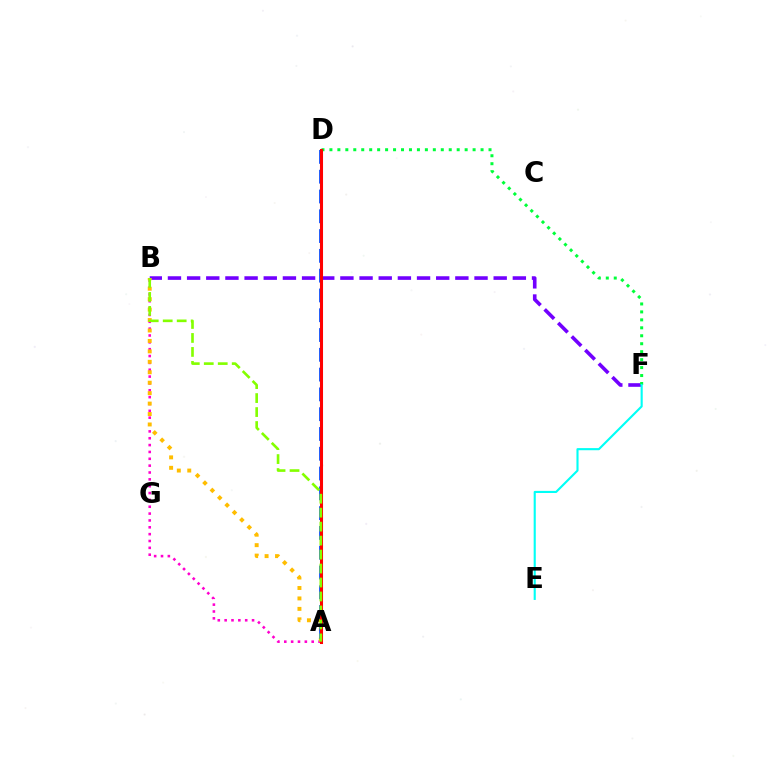{('B', 'F'): [{'color': '#7200ff', 'line_style': 'dashed', 'thickness': 2.6}], ('A', 'B'): [{'color': '#ff00cf', 'line_style': 'dotted', 'thickness': 1.86}, {'color': '#ffbd00', 'line_style': 'dotted', 'thickness': 2.84}, {'color': '#84ff00', 'line_style': 'dashed', 'thickness': 1.9}], ('A', 'D'): [{'color': '#004bff', 'line_style': 'dashed', 'thickness': 2.69}, {'color': '#ff0000', 'line_style': 'solid', 'thickness': 2.2}], ('D', 'F'): [{'color': '#00ff39', 'line_style': 'dotted', 'thickness': 2.16}], ('E', 'F'): [{'color': '#00fff6', 'line_style': 'solid', 'thickness': 1.53}]}